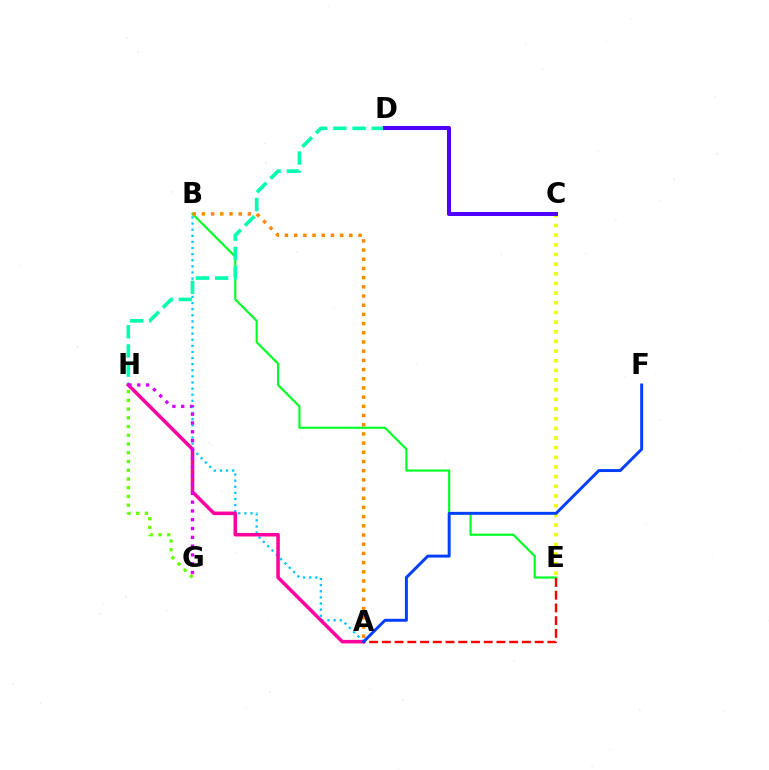{('A', 'B'): [{'color': '#00c7ff', 'line_style': 'dotted', 'thickness': 1.66}, {'color': '#ff8800', 'line_style': 'dotted', 'thickness': 2.5}], ('B', 'E'): [{'color': '#00ff27', 'line_style': 'solid', 'thickness': 1.56}], ('D', 'H'): [{'color': '#00ffaf', 'line_style': 'dashed', 'thickness': 2.61}], ('A', 'E'): [{'color': '#ff0000', 'line_style': 'dashed', 'thickness': 1.73}], ('A', 'H'): [{'color': '#ff00a0', 'line_style': 'solid', 'thickness': 2.54}], ('G', 'H'): [{'color': '#d600ff', 'line_style': 'dotted', 'thickness': 2.39}, {'color': '#66ff00', 'line_style': 'dotted', 'thickness': 2.37}], ('C', 'E'): [{'color': '#eeff00', 'line_style': 'dotted', 'thickness': 2.62}], ('A', 'F'): [{'color': '#003fff', 'line_style': 'solid', 'thickness': 2.13}], ('C', 'D'): [{'color': '#4f00ff', 'line_style': 'solid', 'thickness': 2.9}]}